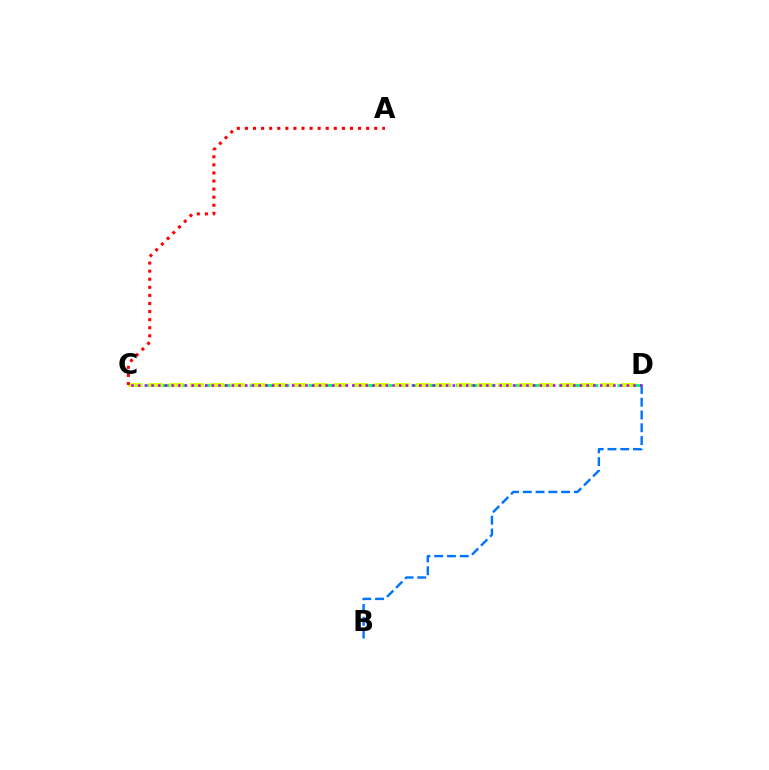{('B', 'D'): [{'color': '#0074ff', 'line_style': 'dashed', 'thickness': 1.73}], ('C', 'D'): [{'color': '#00ff5c', 'line_style': 'dashed', 'thickness': 2.0}, {'color': '#d1ff00', 'line_style': 'dashed', 'thickness': 2.79}, {'color': '#b900ff', 'line_style': 'dotted', 'thickness': 1.82}], ('A', 'C'): [{'color': '#ff0000', 'line_style': 'dotted', 'thickness': 2.19}]}